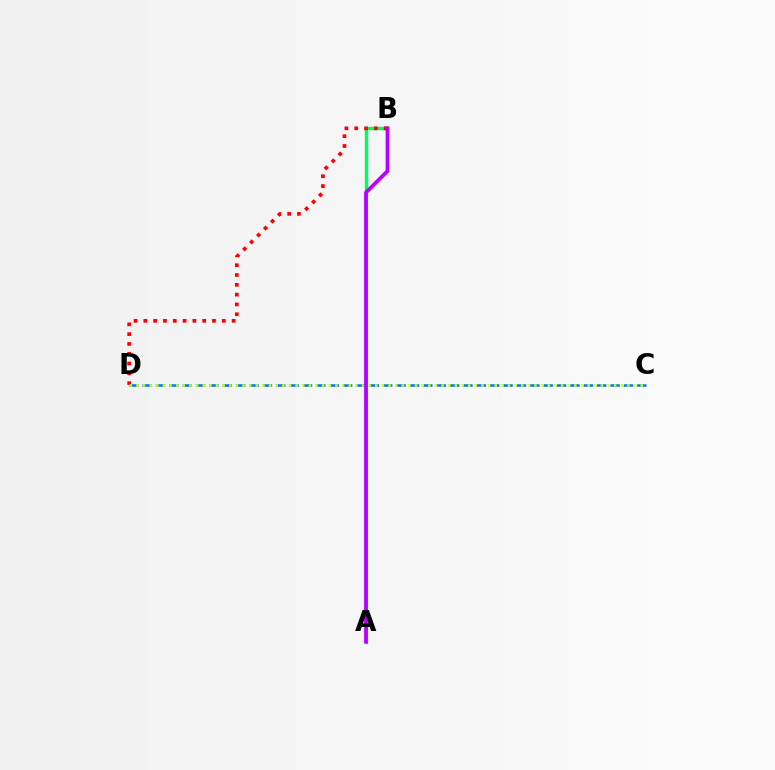{('A', 'B'): [{'color': '#00ff5c', 'line_style': 'solid', 'thickness': 2.45}, {'color': '#b900ff', 'line_style': 'solid', 'thickness': 2.7}], ('B', 'D'): [{'color': '#ff0000', 'line_style': 'dotted', 'thickness': 2.67}], ('C', 'D'): [{'color': '#0074ff', 'line_style': 'dashed', 'thickness': 1.82}, {'color': '#d1ff00', 'line_style': 'dotted', 'thickness': 1.8}]}